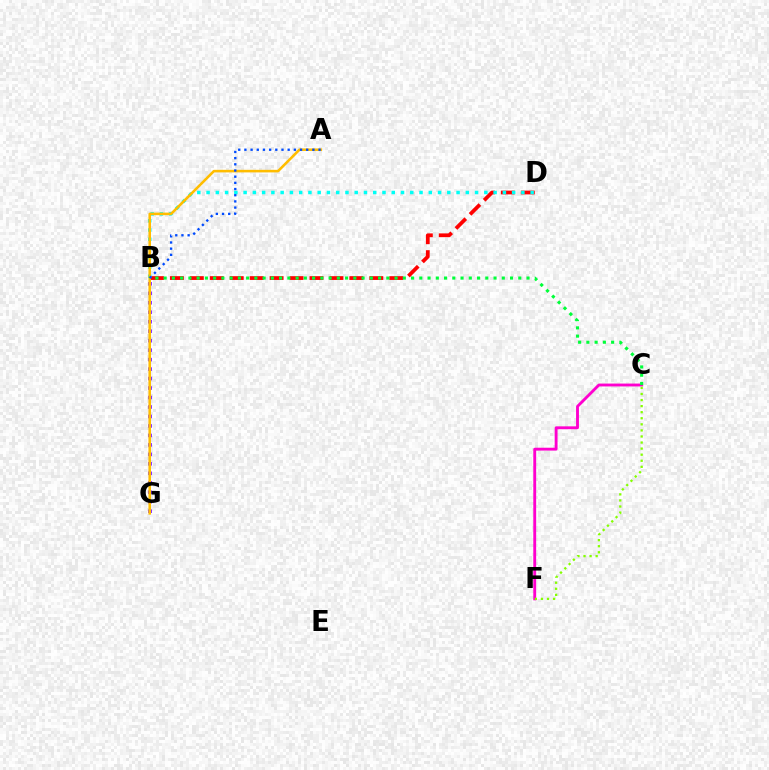{('B', 'D'): [{'color': '#ff0000', 'line_style': 'dashed', 'thickness': 2.71}, {'color': '#00fff6', 'line_style': 'dotted', 'thickness': 2.52}], ('B', 'G'): [{'color': '#7200ff', 'line_style': 'dotted', 'thickness': 2.57}], ('C', 'F'): [{'color': '#ff00cf', 'line_style': 'solid', 'thickness': 2.07}, {'color': '#84ff00', 'line_style': 'dotted', 'thickness': 1.65}], ('A', 'G'): [{'color': '#ffbd00', 'line_style': 'solid', 'thickness': 1.85}], ('B', 'C'): [{'color': '#00ff39', 'line_style': 'dotted', 'thickness': 2.24}], ('A', 'B'): [{'color': '#004bff', 'line_style': 'dotted', 'thickness': 1.68}]}